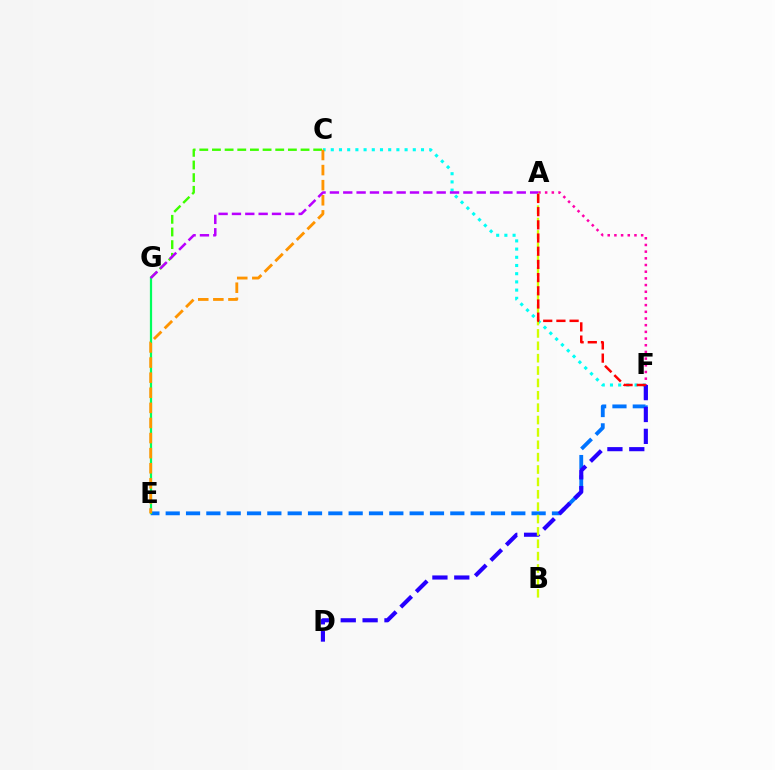{('C', 'G'): [{'color': '#3dff00', 'line_style': 'dashed', 'thickness': 1.72}], ('E', 'F'): [{'color': '#0074ff', 'line_style': 'dashed', 'thickness': 2.76}], ('A', 'F'): [{'color': '#ff00ac', 'line_style': 'dotted', 'thickness': 1.82}, {'color': '#ff0000', 'line_style': 'dashed', 'thickness': 1.79}], ('C', 'F'): [{'color': '#00fff6', 'line_style': 'dotted', 'thickness': 2.23}], ('E', 'G'): [{'color': '#00ff5c', 'line_style': 'solid', 'thickness': 1.6}], ('D', 'F'): [{'color': '#2500ff', 'line_style': 'dashed', 'thickness': 2.97}], ('A', 'B'): [{'color': '#d1ff00', 'line_style': 'dashed', 'thickness': 1.68}], ('C', 'E'): [{'color': '#ff9400', 'line_style': 'dashed', 'thickness': 2.05}], ('A', 'G'): [{'color': '#b900ff', 'line_style': 'dashed', 'thickness': 1.81}]}